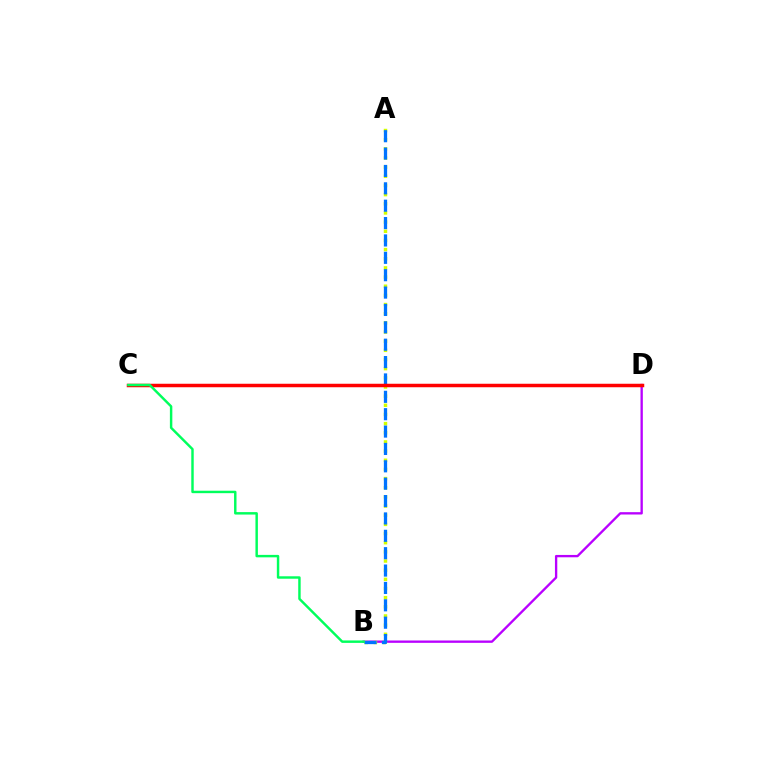{('B', 'D'): [{'color': '#b900ff', 'line_style': 'solid', 'thickness': 1.68}], ('A', 'B'): [{'color': '#d1ff00', 'line_style': 'dotted', 'thickness': 2.49}, {'color': '#0074ff', 'line_style': 'dashed', 'thickness': 2.36}], ('C', 'D'): [{'color': '#ff0000', 'line_style': 'solid', 'thickness': 2.51}], ('B', 'C'): [{'color': '#00ff5c', 'line_style': 'solid', 'thickness': 1.76}]}